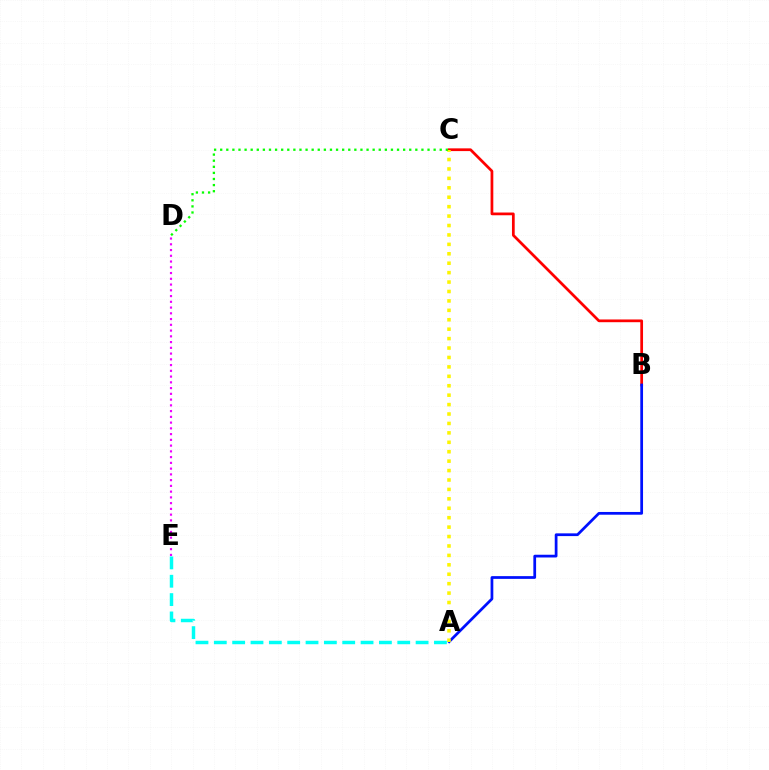{('A', 'E'): [{'color': '#00fff6', 'line_style': 'dashed', 'thickness': 2.49}], ('B', 'C'): [{'color': '#ff0000', 'line_style': 'solid', 'thickness': 1.97}], ('A', 'B'): [{'color': '#0010ff', 'line_style': 'solid', 'thickness': 1.98}], ('A', 'C'): [{'color': '#fcf500', 'line_style': 'dotted', 'thickness': 2.56}], ('C', 'D'): [{'color': '#08ff00', 'line_style': 'dotted', 'thickness': 1.66}], ('D', 'E'): [{'color': '#ee00ff', 'line_style': 'dotted', 'thickness': 1.56}]}